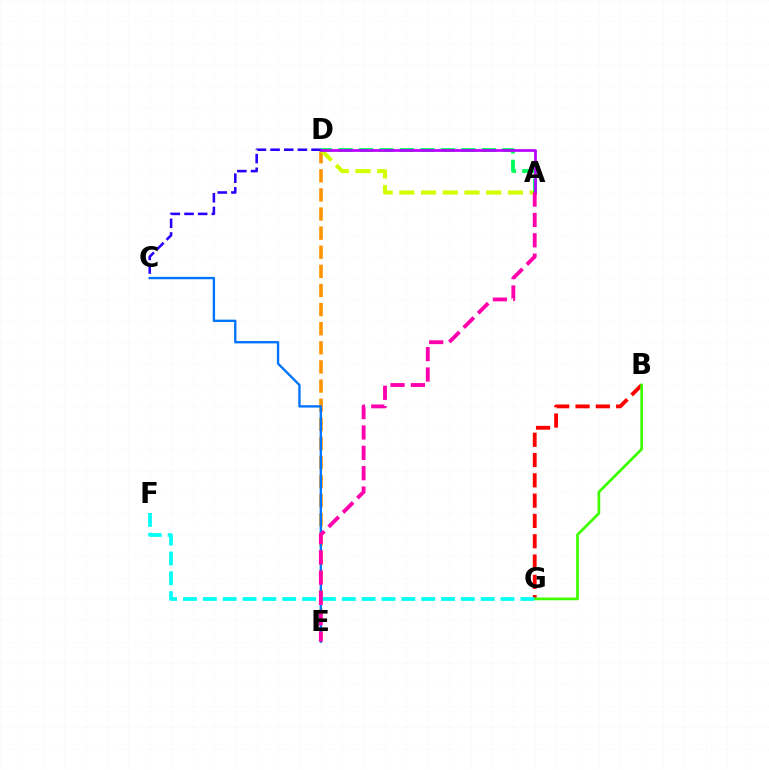{('B', 'G'): [{'color': '#ff0000', 'line_style': 'dashed', 'thickness': 2.76}, {'color': '#3dff00', 'line_style': 'solid', 'thickness': 1.96}], ('D', 'E'): [{'color': '#ff9400', 'line_style': 'dashed', 'thickness': 2.6}], ('F', 'G'): [{'color': '#00fff6', 'line_style': 'dashed', 'thickness': 2.7}], ('A', 'D'): [{'color': '#d1ff00', 'line_style': 'dashed', 'thickness': 2.95}, {'color': '#00ff5c', 'line_style': 'dashed', 'thickness': 2.78}, {'color': '#b900ff', 'line_style': 'solid', 'thickness': 1.96}], ('C', 'E'): [{'color': '#0074ff', 'line_style': 'solid', 'thickness': 1.7}], ('A', 'E'): [{'color': '#ff00ac', 'line_style': 'dashed', 'thickness': 2.77}], ('C', 'D'): [{'color': '#2500ff', 'line_style': 'dashed', 'thickness': 1.86}]}